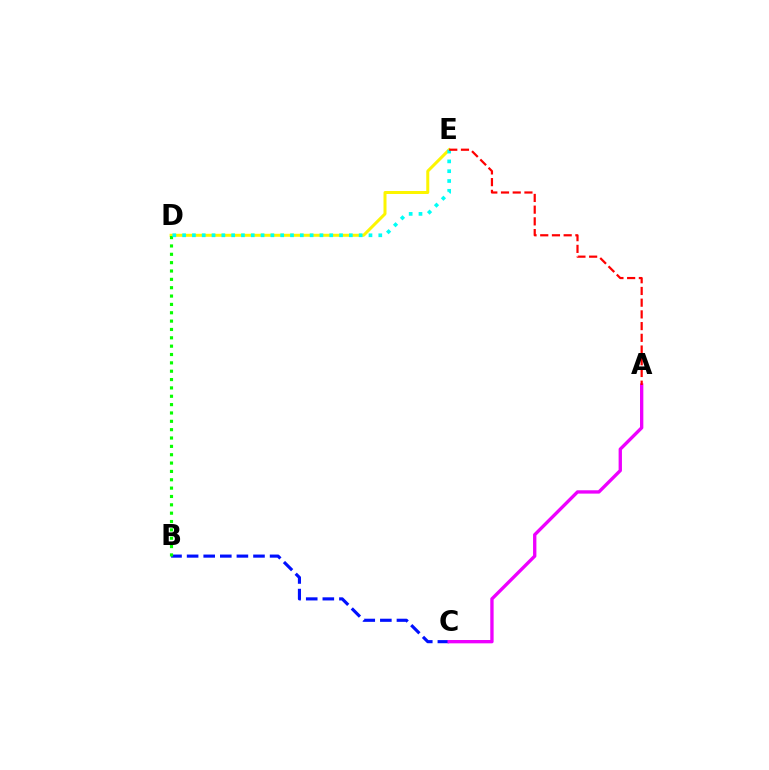{('B', 'C'): [{'color': '#0010ff', 'line_style': 'dashed', 'thickness': 2.25}], ('D', 'E'): [{'color': '#fcf500', 'line_style': 'solid', 'thickness': 2.16}, {'color': '#00fff6', 'line_style': 'dotted', 'thickness': 2.67}], ('B', 'D'): [{'color': '#08ff00', 'line_style': 'dotted', 'thickness': 2.27}], ('A', 'C'): [{'color': '#ee00ff', 'line_style': 'solid', 'thickness': 2.4}], ('A', 'E'): [{'color': '#ff0000', 'line_style': 'dashed', 'thickness': 1.59}]}